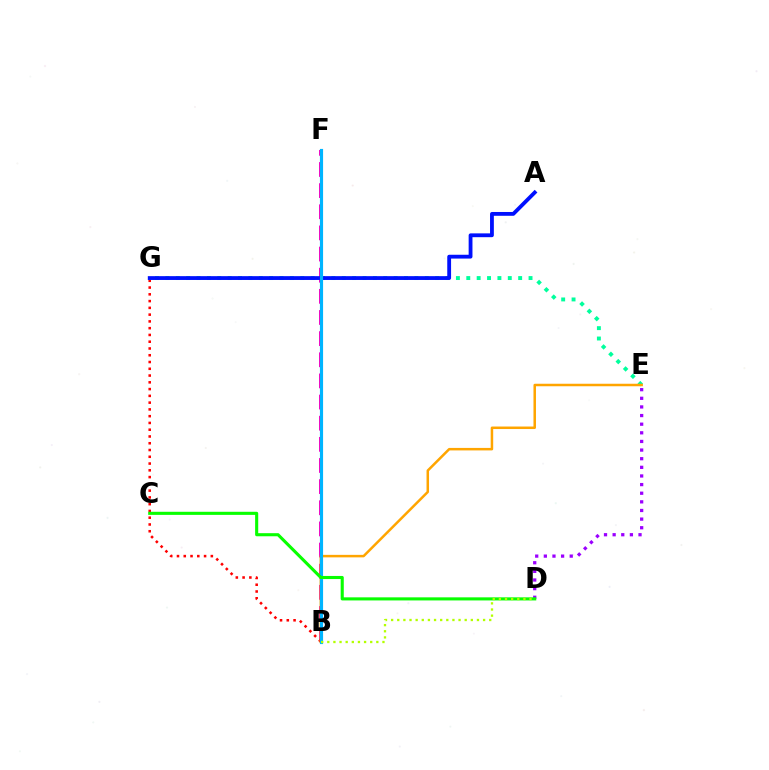{('D', 'E'): [{'color': '#9b00ff', 'line_style': 'dotted', 'thickness': 2.34}], ('B', 'F'): [{'color': '#ff00bd', 'line_style': 'dashed', 'thickness': 2.87}, {'color': '#00b5ff', 'line_style': 'solid', 'thickness': 2.28}], ('E', 'G'): [{'color': '#00ff9d', 'line_style': 'dotted', 'thickness': 2.82}], ('B', 'G'): [{'color': '#ff0000', 'line_style': 'dotted', 'thickness': 1.84}], ('B', 'E'): [{'color': '#ffa500', 'line_style': 'solid', 'thickness': 1.8}], ('A', 'G'): [{'color': '#0010ff', 'line_style': 'solid', 'thickness': 2.75}], ('C', 'D'): [{'color': '#08ff00', 'line_style': 'solid', 'thickness': 2.23}], ('B', 'D'): [{'color': '#b3ff00', 'line_style': 'dotted', 'thickness': 1.67}]}